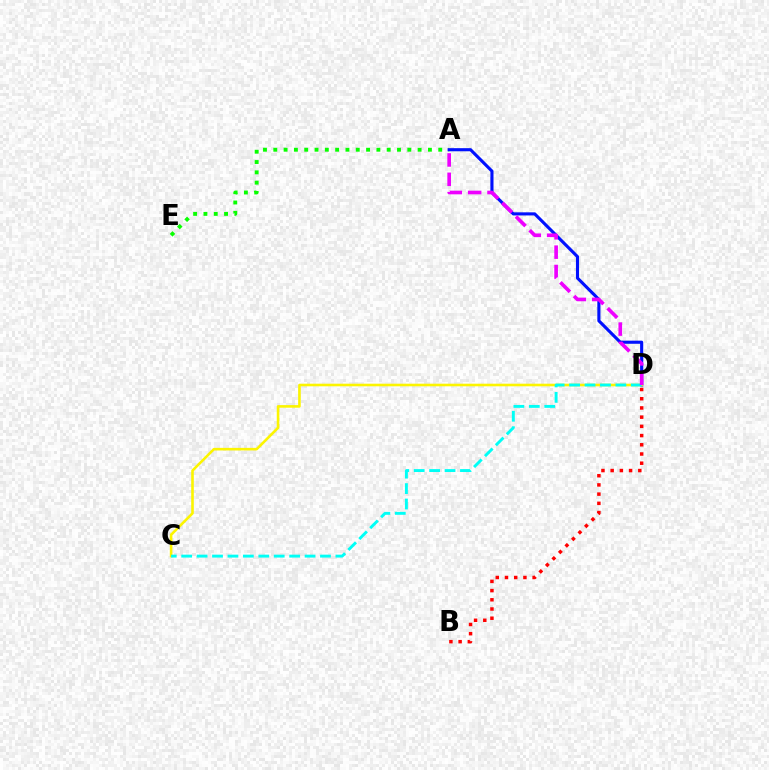{('A', 'E'): [{'color': '#08ff00', 'line_style': 'dotted', 'thickness': 2.8}], ('B', 'D'): [{'color': '#ff0000', 'line_style': 'dotted', 'thickness': 2.5}], ('A', 'D'): [{'color': '#0010ff', 'line_style': 'solid', 'thickness': 2.24}, {'color': '#ee00ff', 'line_style': 'dashed', 'thickness': 2.63}], ('C', 'D'): [{'color': '#fcf500', 'line_style': 'solid', 'thickness': 1.87}, {'color': '#00fff6', 'line_style': 'dashed', 'thickness': 2.1}]}